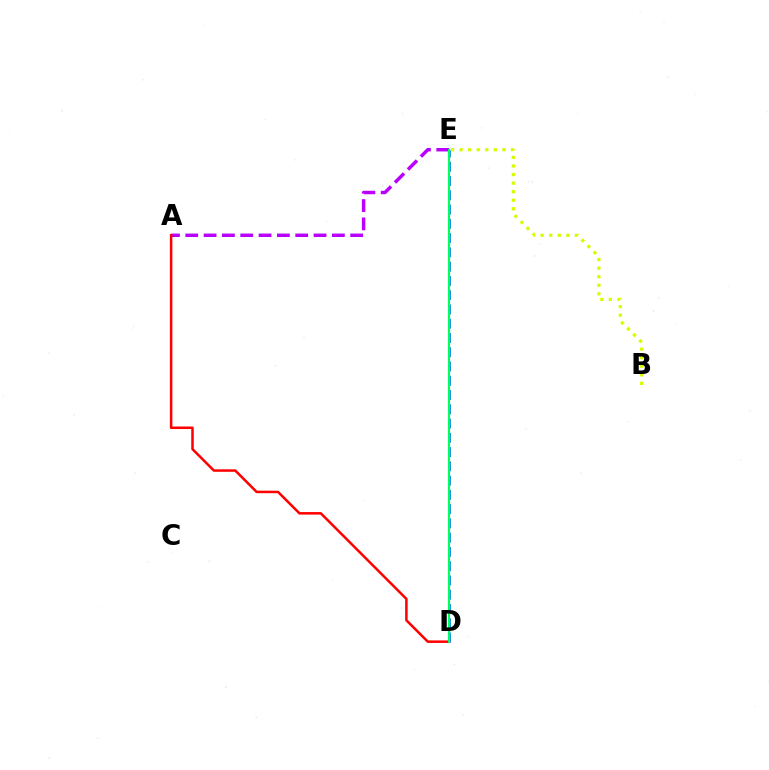{('A', 'E'): [{'color': '#b900ff', 'line_style': 'dashed', 'thickness': 2.49}], ('A', 'D'): [{'color': '#ff0000', 'line_style': 'solid', 'thickness': 1.81}], ('D', 'E'): [{'color': '#0074ff', 'line_style': 'dashed', 'thickness': 1.94}, {'color': '#00ff5c', 'line_style': 'solid', 'thickness': 1.52}], ('B', 'E'): [{'color': '#d1ff00', 'line_style': 'dotted', 'thickness': 2.33}]}